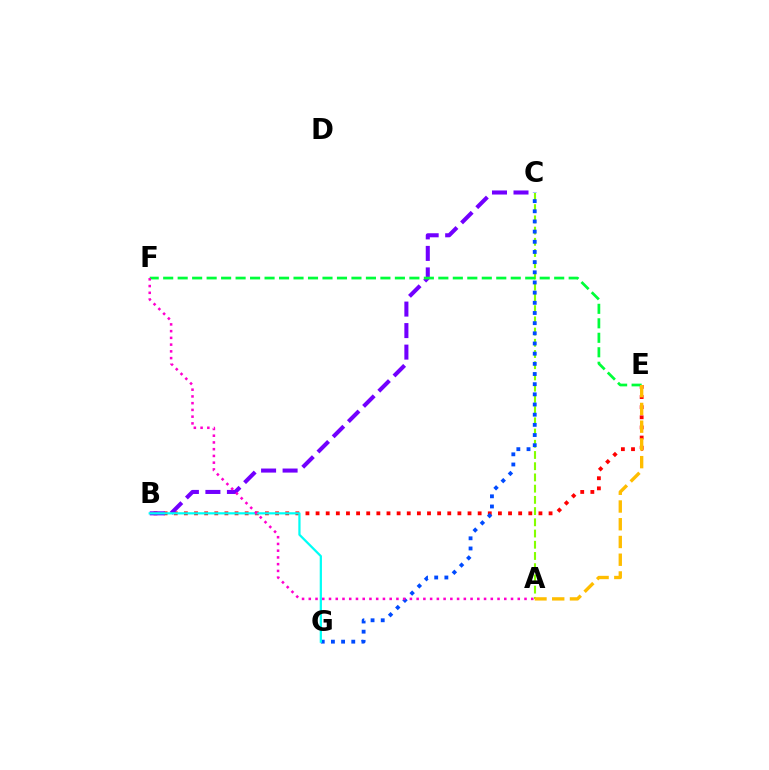{('A', 'C'): [{'color': '#84ff00', 'line_style': 'dashed', 'thickness': 1.52}], ('B', 'E'): [{'color': '#ff0000', 'line_style': 'dotted', 'thickness': 2.75}], ('B', 'C'): [{'color': '#7200ff', 'line_style': 'dashed', 'thickness': 2.92}], ('C', 'G'): [{'color': '#004bff', 'line_style': 'dotted', 'thickness': 2.76}], ('B', 'G'): [{'color': '#00fff6', 'line_style': 'solid', 'thickness': 1.61}], ('E', 'F'): [{'color': '#00ff39', 'line_style': 'dashed', 'thickness': 1.97}], ('A', 'F'): [{'color': '#ff00cf', 'line_style': 'dotted', 'thickness': 1.83}], ('A', 'E'): [{'color': '#ffbd00', 'line_style': 'dashed', 'thickness': 2.41}]}